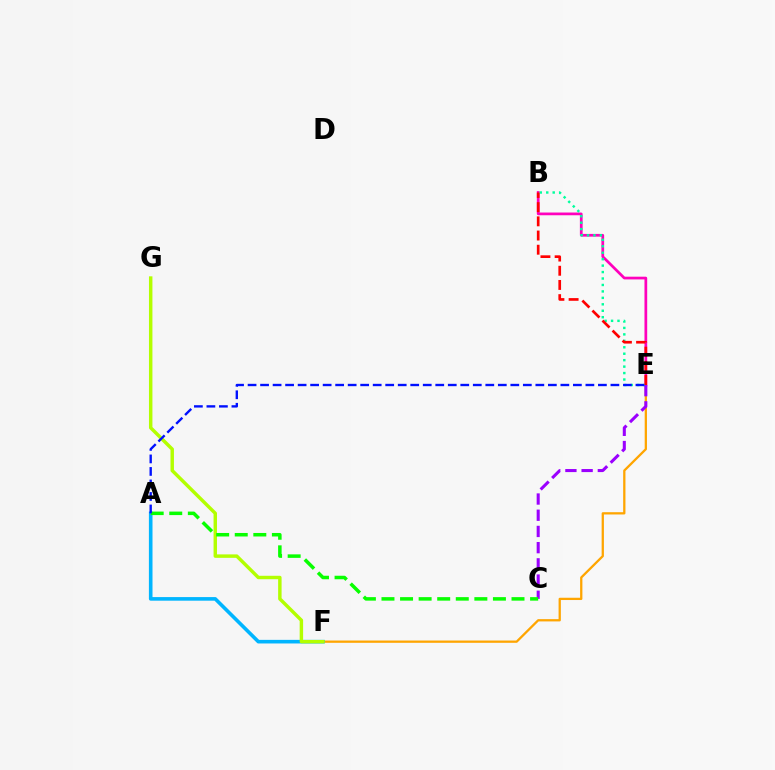{('B', 'E'): [{'color': '#ff00bd', 'line_style': 'solid', 'thickness': 1.96}, {'color': '#00ff9d', 'line_style': 'dotted', 'thickness': 1.75}, {'color': '#ff0000', 'line_style': 'dashed', 'thickness': 1.93}], ('E', 'F'): [{'color': '#ffa500', 'line_style': 'solid', 'thickness': 1.64}], ('C', 'E'): [{'color': '#9b00ff', 'line_style': 'dashed', 'thickness': 2.2}], ('A', 'F'): [{'color': '#00b5ff', 'line_style': 'solid', 'thickness': 2.59}], ('F', 'G'): [{'color': '#b3ff00', 'line_style': 'solid', 'thickness': 2.48}], ('A', 'C'): [{'color': '#08ff00', 'line_style': 'dashed', 'thickness': 2.52}], ('A', 'E'): [{'color': '#0010ff', 'line_style': 'dashed', 'thickness': 1.7}]}